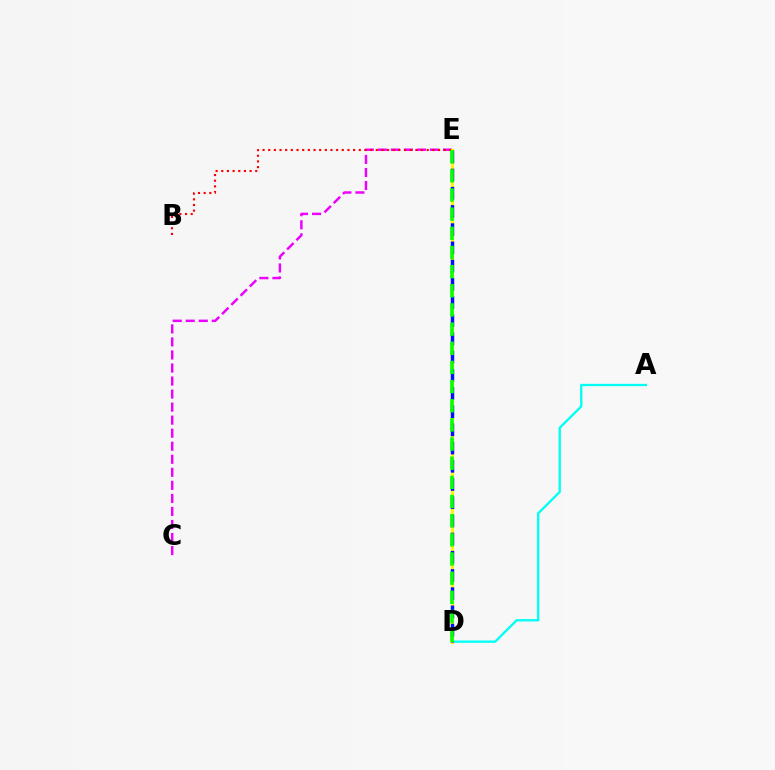{('A', 'D'): [{'color': '#00fff6', 'line_style': 'solid', 'thickness': 1.68}], ('C', 'E'): [{'color': '#ee00ff', 'line_style': 'dashed', 'thickness': 1.77}], ('B', 'E'): [{'color': '#ff0000', 'line_style': 'dotted', 'thickness': 1.54}], ('D', 'E'): [{'color': '#fcf500', 'line_style': 'solid', 'thickness': 2.24}, {'color': '#0010ff', 'line_style': 'dashed', 'thickness': 2.47}, {'color': '#08ff00', 'line_style': 'dashed', 'thickness': 2.6}]}